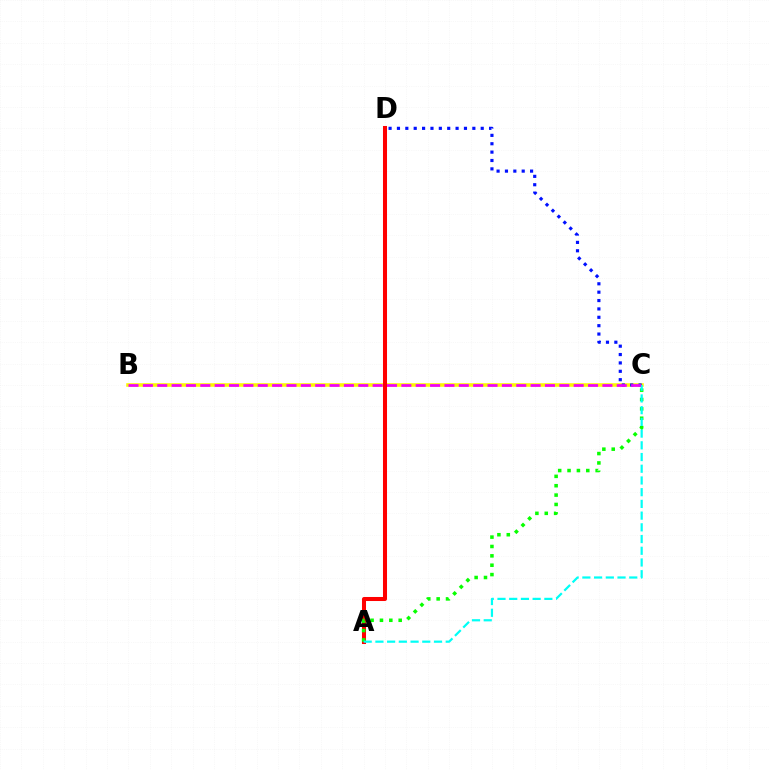{('B', 'C'): [{'color': '#fcf500', 'line_style': 'solid', 'thickness': 2.55}, {'color': '#ee00ff', 'line_style': 'dashed', 'thickness': 1.95}], ('A', 'D'): [{'color': '#ff0000', 'line_style': 'solid', 'thickness': 2.91}], ('C', 'D'): [{'color': '#0010ff', 'line_style': 'dotted', 'thickness': 2.28}], ('A', 'C'): [{'color': '#08ff00', 'line_style': 'dotted', 'thickness': 2.54}, {'color': '#00fff6', 'line_style': 'dashed', 'thickness': 1.59}]}